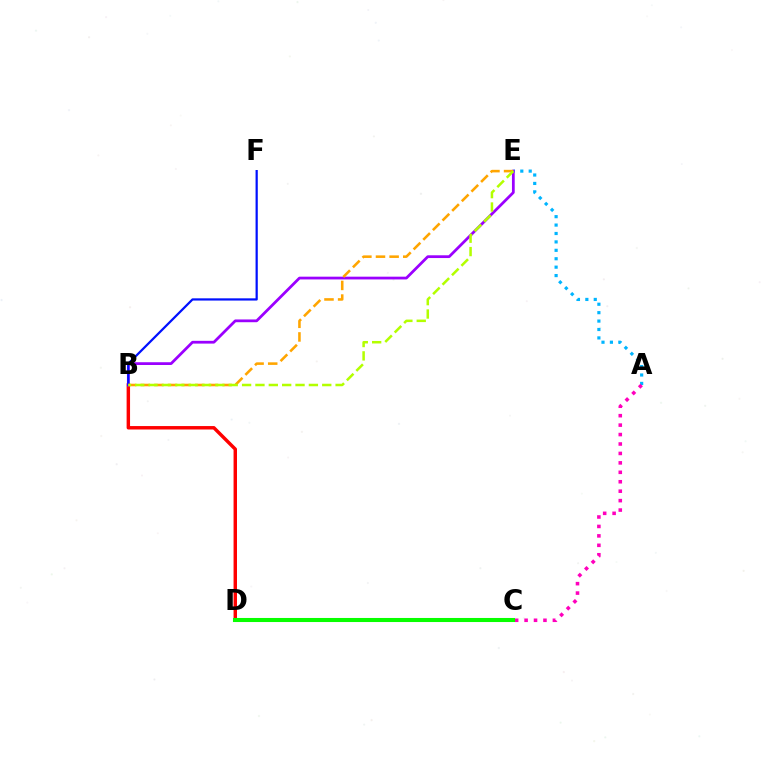{('B', 'D'): [{'color': '#ff0000', 'line_style': 'solid', 'thickness': 2.48}], ('A', 'E'): [{'color': '#00b5ff', 'line_style': 'dotted', 'thickness': 2.29}], ('B', 'E'): [{'color': '#9b00ff', 'line_style': 'solid', 'thickness': 1.99}, {'color': '#ffa500', 'line_style': 'dashed', 'thickness': 1.85}, {'color': '#b3ff00', 'line_style': 'dashed', 'thickness': 1.81}], ('A', 'C'): [{'color': '#ff00bd', 'line_style': 'dotted', 'thickness': 2.56}], ('C', 'D'): [{'color': '#00ff9d', 'line_style': 'dotted', 'thickness': 2.55}, {'color': '#08ff00', 'line_style': 'solid', 'thickness': 2.92}], ('B', 'F'): [{'color': '#0010ff', 'line_style': 'solid', 'thickness': 1.6}]}